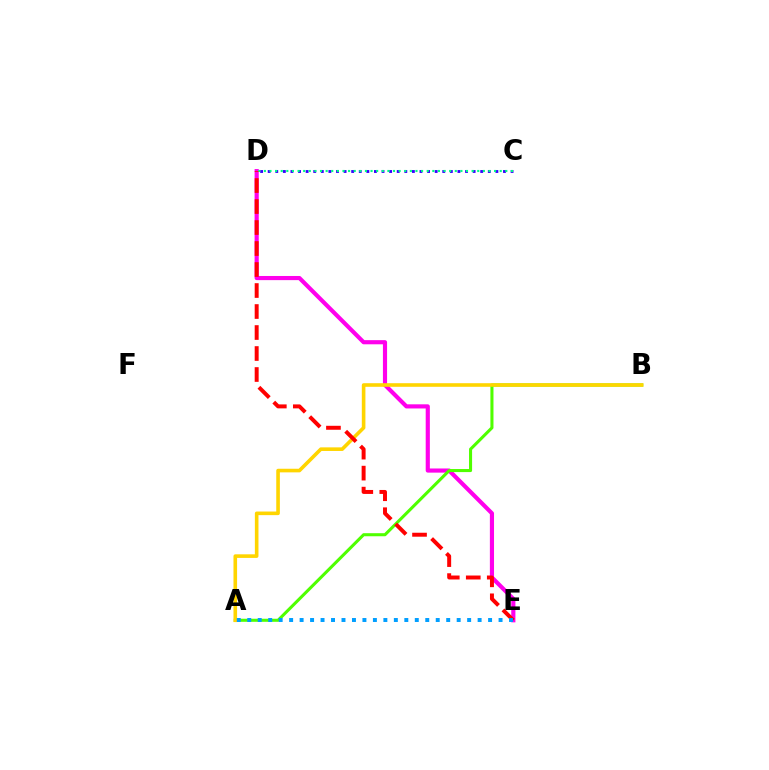{('D', 'E'): [{'color': '#ff00ed', 'line_style': 'solid', 'thickness': 2.99}, {'color': '#ff0000', 'line_style': 'dashed', 'thickness': 2.85}], ('A', 'B'): [{'color': '#4fff00', 'line_style': 'solid', 'thickness': 2.21}, {'color': '#ffd500', 'line_style': 'solid', 'thickness': 2.6}], ('C', 'D'): [{'color': '#3700ff', 'line_style': 'dotted', 'thickness': 2.06}, {'color': '#00ff86', 'line_style': 'dotted', 'thickness': 1.53}], ('A', 'E'): [{'color': '#009eff', 'line_style': 'dotted', 'thickness': 2.84}]}